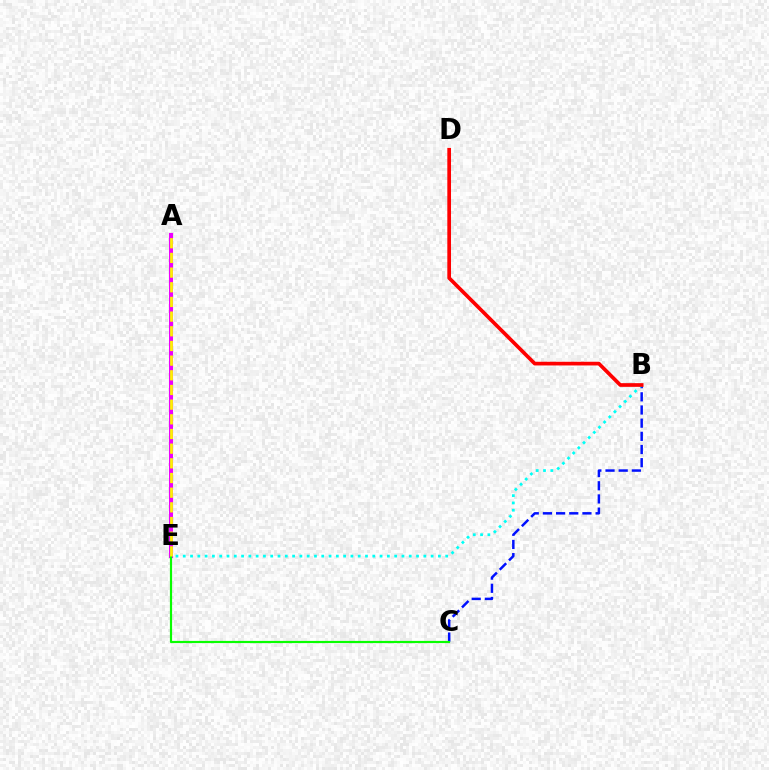{('A', 'E'): [{'color': '#ee00ff', 'line_style': 'solid', 'thickness': 2.92}, {'color': '#fcf500', 'line_style': 'dashed', 'thickness': 1.99}], ('B', 'C'): [{'color': '#0010ff', 'line_style': 'dashed', 'thickness': 1.79}], ('B', 'E'): [{'color': '#00fff6', 'line_style': 'dotted', 'thickness': 1.98}], ('B', 'D'): [{'color': '#ff0000', 'line_style': 'solid', 'thickness': 2.66}], ('C', 'E'): [{'color': '#08ff00', 'line_style': 'solid', 'thickness': 1.57}]}